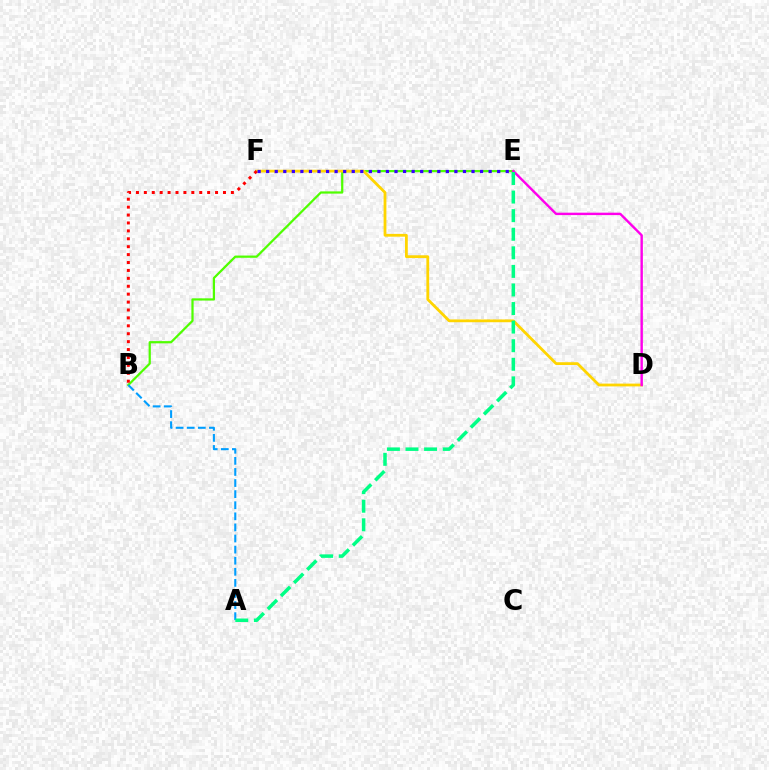{('B', 'E'): [{'color': '#4fff00', 'line_style': 'solid', 'thickness': 1.61}], ('D', 'F'): [{'color': '#ffd500', 'line_style': 'solid', 'thickness': 2.01}], ('B', 'F'): [{'color': '#ff0000', 'line_style': 'dotted', 'thickness': 2.15}], ('D', 'E'): [{'color': '#ff00ed', 'line_style': 'solid', 'thickness': 1.74}], ('E', 'F'): [{'color': '#3700ff', 'line_style': 'dotted', 'thickness': 2.32}], ('A', 'B'): [{'color': '#009eff', 'line_style': 'dashed', 'thickness': 1.51}], ('A', 'E'): [{'color': '#00ff86', 'line_style': 'dashed', 'thickness': 2.52}]}